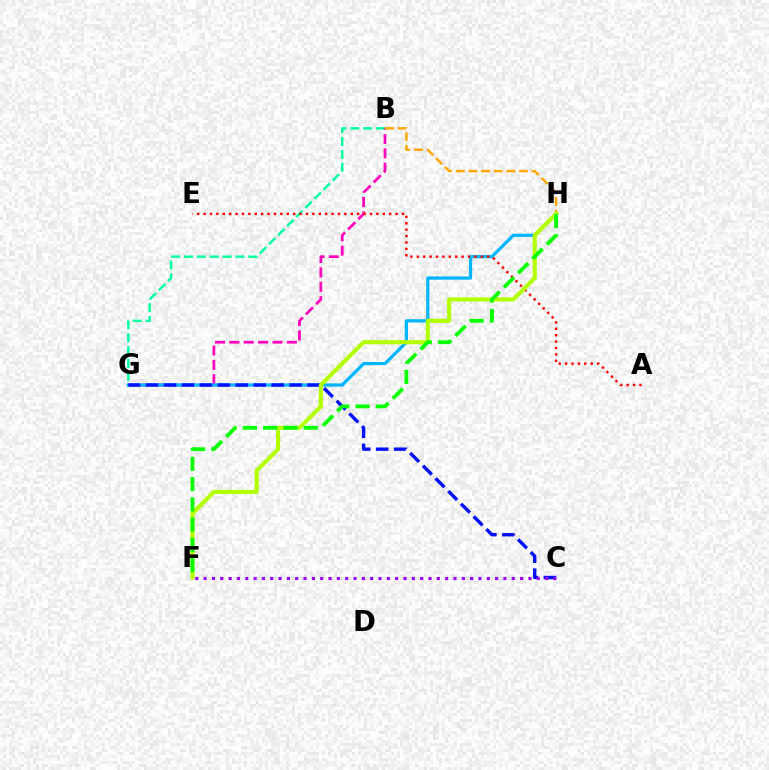{('B', 'G'): [{'color': '#00ff9d', 'line_style': 'dashed', 'thickness': 1.75}, {'color': '#ff00bd', 'line_style': 'dashed', 'thickness': 1.95}], ('G', 'H'): [{'color': '#00b5ff', 'line_style': 'solid', 'thickness': 2.33}], ('A', 'E'): [{'color': '#ff0000', 'line_style': 'dotted', 'thickness': 1.74}], ('B', 'H'): [{'color': '#ffa500', 'line_style': 'dashed', 'thickness': 1.72}], ('C', 'G'): [{'color': '#0010ff', 'line_style': 'dashed', 'thickness': 2.44}], ('F', 'H'): [{'color': '#b3ff00', 'line_style': 'solid', 'thickness': 2.96}, {'color': '#08ff00', 'line_style': 'dashed', 'thickness': 2.75}], ('C', 'F'): [{'color': '#9b00ff', 'line_style': 'dotted', 'thickness': 2.26}]}